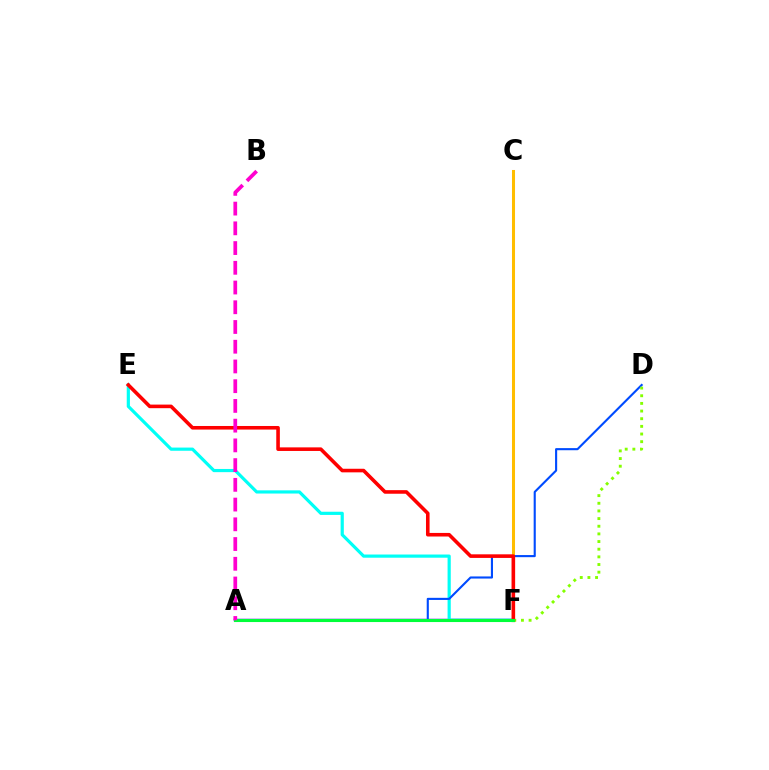{('C', 'F'): [{'color': '#ffbd00', 'line_style': 'solid', 'thickness': 2.19}], ('A', 'F'): [{'color': '#7200ff', 'line_style': 'solid', 'thickness': 1.79}, {'color': '#00ff39', 'line_style': 'solid', 'thickness': 2.22}], ('E', 'F'): [{'color': '#00fff6', 'line_style': 'solid', 'thickness': 2.3}, {'color': '#ff0000', 'line_style': 'solid', 'thickness': 2.58}], ('A', 'D'): [{'color': '#004bff', 'line_style': 'solid', 'thickness': 1.52}], ('D', 'F'): [{'color': '#84ff00', 'line_style': 'dotted', 'thickness': 2.08}], ('A', 'B'): [{'color': '#ff00cf', 'line_style': 'dashed', 'thickness': 2.68}]}